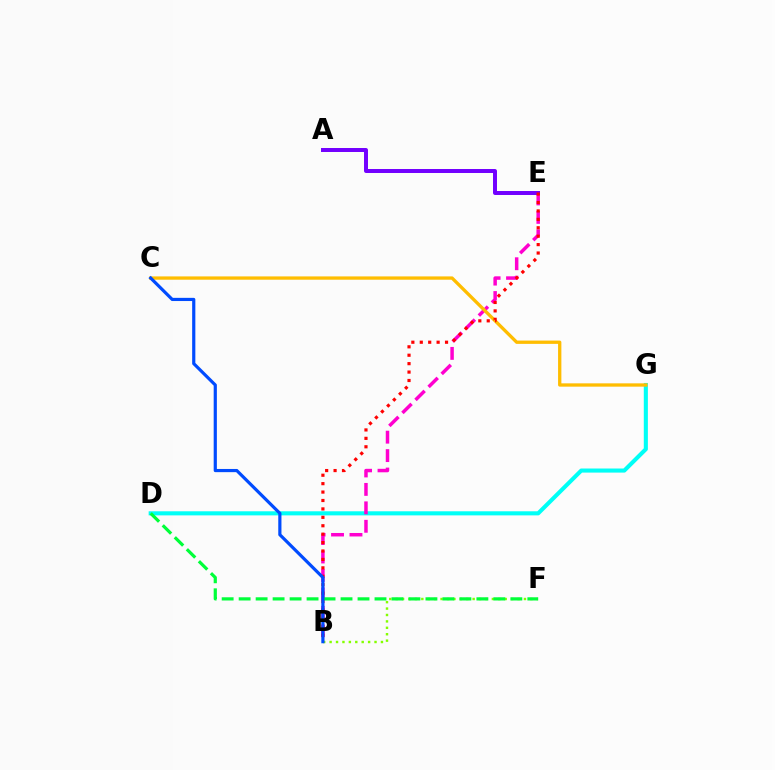{('D', 'G'): [{'color': '#00fff6', 'line_style': 'solid', 'thickness': 2.94}], ('B', 'F'): [{'color': '#84ff00', 'line_style': 'dotted', 'thickness': 1.74}], ('B', 'E'): [{'color': '#ff00cf', 'line_style': 'dashed', 'thickness': 2.51}, {'color': '#ff0000', 'line_style': 'dotted', 'thickness': 2.29}], ('A', 'E'): [{'color': '#7200ff', 'line_style': 'solid', 'thickness': 2.86}], ('C', 'G'): [{'color': '#ffbd00', 'line_style': 'solid', 'thickness': 2.38}], ('D', 'F'): [{'color': '#00ff39', 'line_style': 'dashed', 'thickness': 2.31}], ('B', 'C'): [{'color': '#004bff', 'line_style': 'solid', 'thickness': 2.29}]}